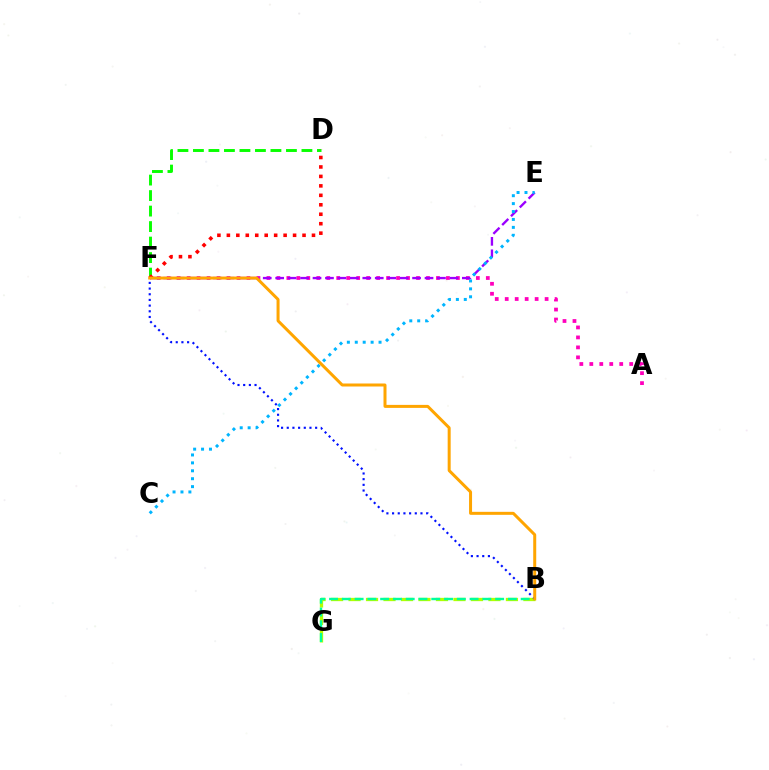{('D', 'F'): [{'color': '#08ff00', 'line_style': 'dashed', 'thickness': 2.11}, {'color': '#ff0000', 'line_style': 'dotted', 'thickness': 2.57}], ('B', 'G'): [{'color': '#b3ff00', 'line_style': 'dashed', 'thickness': 2.38}, {'color': '#00ff9d', 'line_style': 'dashed', 'thickness': 1.74}], ('A', 'F'): [{'color': '#ff00bd', 'line_style': 'dotted', 'thickness': 2.71}], ('E', 'F'): [{'color': '#9b00ff', 'line_style': 'dashed', 'thickness': 1.69}], ('C', 'E'): [{'color': '#00b5ff', 'line_style': 'dotted', 'thickness': 2.15}], ('B', 'F'): [{'color': '#0010ff', 'line_style': 'dotted', 'thickness': 1.54}, {'color': '#ffa500', 'line_style': 'solid', 'thickness': 2.16}]}